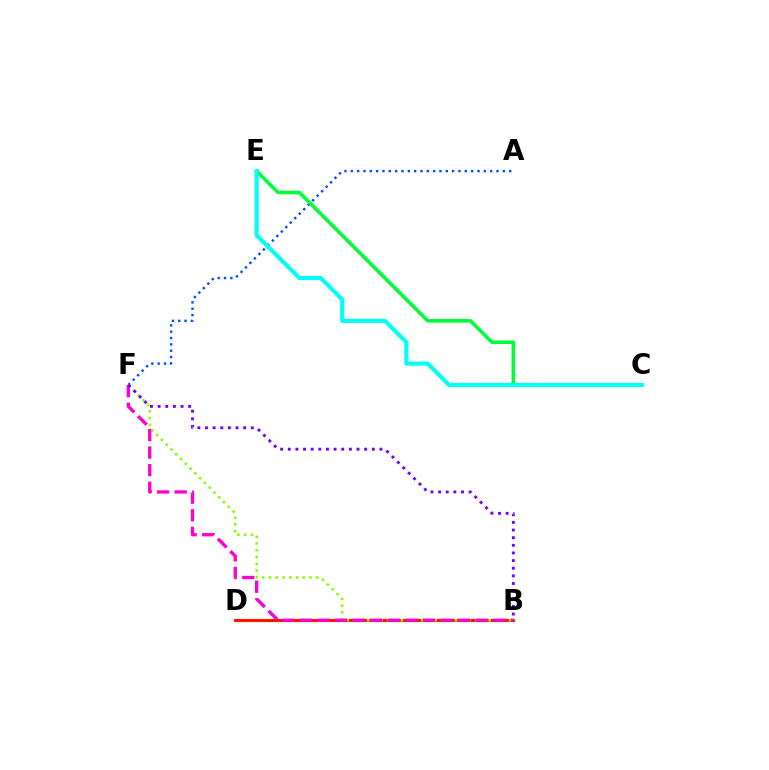{('B', 'D'): [{'color': '#ffbd00', 'line_style': 'solid', 'thickness': 2.36}, {'color': '#ff0000', 'line_style': 'solid', 'thickness': 1.92}], ('A', 'F'): [{'color': '#004bff', 'line_style': 'dotted', 'thickness': 1.72}], ('B', 'F'): [{'color': '#84ff00', 'line_style': 'dotted', 'thickness': 1.84}, {'color': '#ff00cf', 'line_style': 'dashed', 'thickness': 2.39}, {'color': '#7200ff', 'line_style': 'dotted', 'thickness': 2.08}], ('C', 'E'): [{'color': '#00ff39', 'line_style': 'solid', 'thickness': 2.57}, {'color': '#00fff6', 'line_style': 'solid', 'thickness': 2.97}]}